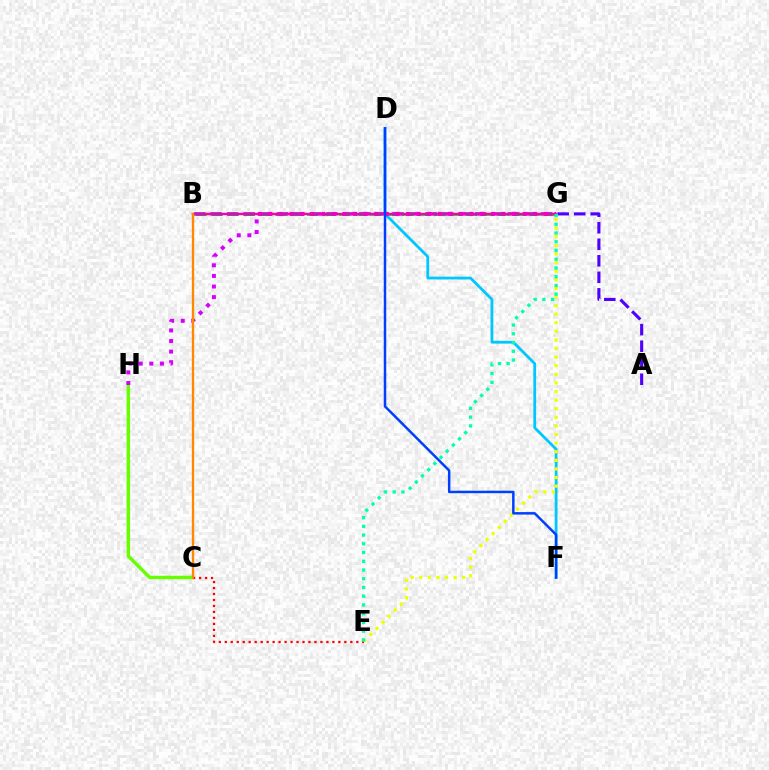{('C', 'H'): [{'color': '#66ff00', 'line_style': 'solid', 'thickness': 2.46}], ('D', 'F'): [{'color': '#00c7ff', 'line_style': 'solid', 'thickness': 2.01}, {'color': '#003fff', 'line_style': 'solid', 'thickness': 1.79}], ('B', 'G'): [{'color': '#00ff27', 'line_style': 'dashed', 'thickness': 2.16}, {'color': '#ff00a0', 'line_style': 'solid', 'thickness': 1.76}], ('C', 'E'): [{'color': '#ff0000', 'line_style': 'dotted', 'thickness': 1.62}], ('A', 'B'): [{'color': '#4f00ff', 'line_style': 'dashed', 'thickness': 2.24}], ('G', 'H'): [{'color': '#d600ff', 'line_style': 'dotted', 'thickness': 2.88}], ('E', 'G'): [{'color': '#eeff00', 'line_style': 'dotted', 'thickness': 2.34}, {'color': '#00ffaf', 'line_style': 'dotted', 'thickness': 2.37}], ('B', 'C'): [{'color': '#ff8800', 'line_style': 'solid', 'thickness': 1.67}]}